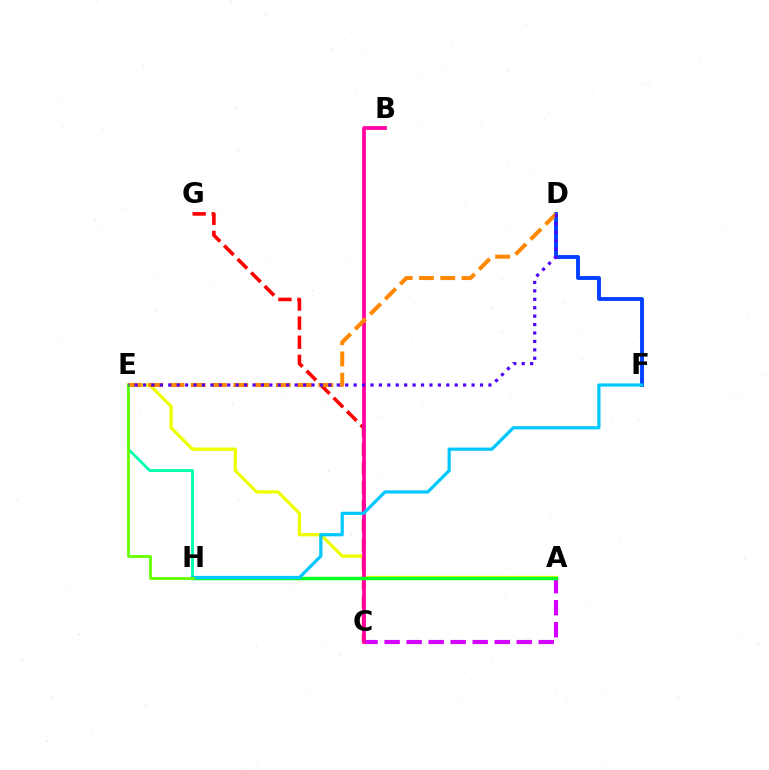{('A', 'E'): [{'color': '#eeff00', 'line_style': 'solid', 'thickness': 2.36}], ('E', 'H'): [{'color': '#00ffaf', 'line_style': 'solid', 'thickness': 2.01}, {'color': '#66ff00', 'line_style': 'solid', 'thickness': 1.99}], ('C', 'G'): [{'color': '#ff0000', 'line_style': 'dashed', 'thickness': 2.6}], ('A', 'C'): [{'color': '#d600ff', 'line_style': 'dashed', 'thickness': 2.99}], ('D', 'F'): [{'color': '#003fff', 'line_style': 'solid', 'thickness': 2.78}], ('B', 'C'): [{'color': '#ff00a0', 'line_style': 'solid', 'thickness': 2.7}], ('A', 'H'): [{'color': '#00ff27', 'line_style': 'solid', 'thickness': 2.49}], ('D', 'E'): [{'color': '#ff8800', 'line_style': 'dashed', 'thickness': 2.89}, {'color': '#4f00ff', 'line_style': 'dotted', 'thickness': 2.29}], ('F', 'H'): [{'color': '#00c7ff', 'line_style': 'solid', 'thickness': 2.31}]}